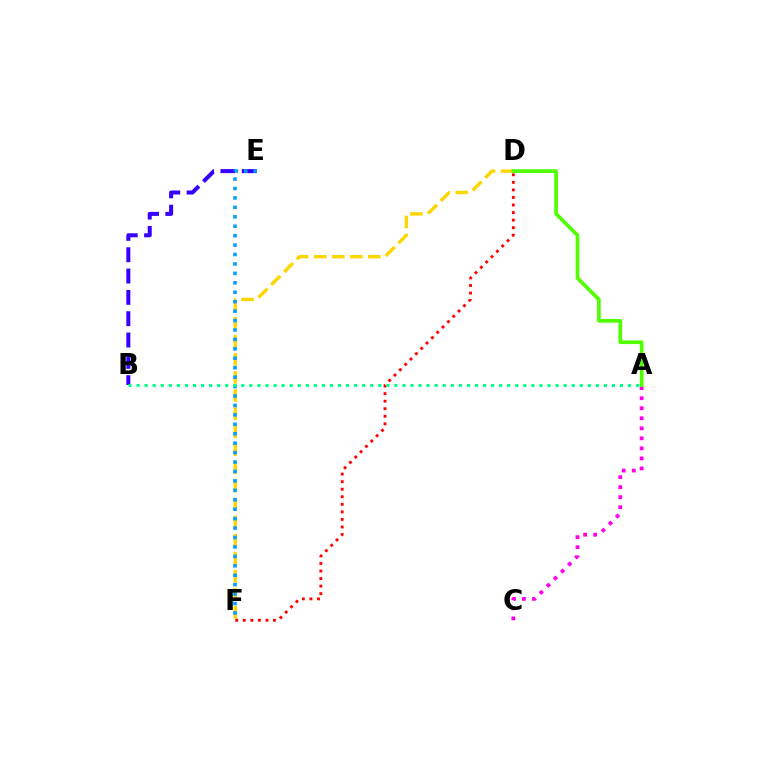{('B', 'E'): [{'color': '#3700ff', 'line_style': 'dashed', 'thickness': 2.9}], ('D', 'F'): [{'color': '#ffd500', 'line_style': 'dashed', 'thickness': 2.45}, {'color': '#ff0000', 'line_style': 'dotted', 'thickness': 2.05}], ('E', 'F'): [{'color': '#009eff', 'line_style': 'dotted', 'thickness': 2.56}], ('A', 'C'): [{'color': '#ff00ed', 'line_style': 'dotted', 'thickness': 2.72}], ('A', 'D'): [{'color': '#4fff00', 'line_style': 'solid', 'thickness': 2.66}], ('A', 'B'): [{'color': '#00ff86', 'line_style': 'dotted', 'thickness': 2.19}]}